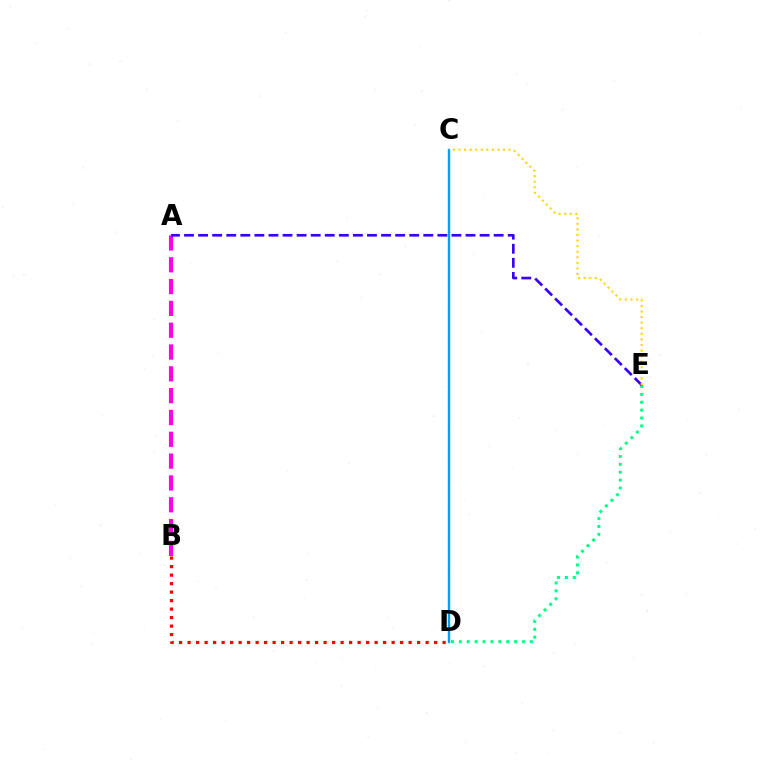{('C', 'D'): [{'color': '#4fff00', 'line_style': 'dashed', 'thickness': 1.5}, {'color': '#009eff', 'line_style': 'solid', 'thickness': 1.7}], ('B', 'D'): [{'color': '#ff0000', 'line_style': 'dotted', 'thickness': 2.31}], ('D', 'E'): [{'color': '#00ff86', 'line_style': 'dotted', 'thickness': 2.14}], ('A', 'B'): [{'color': '#ff00ed', 'line_style': 'dashed', 'thickness': 2.96}], ('A', 'E'): [{'color': '#3700ff', 'line_style': 'dashed', 'thickness': 1.91}], ('C', 'E'): [{'color': '#ffd500', 'line_style': 'dotted', 'thickness': 1.51}]}